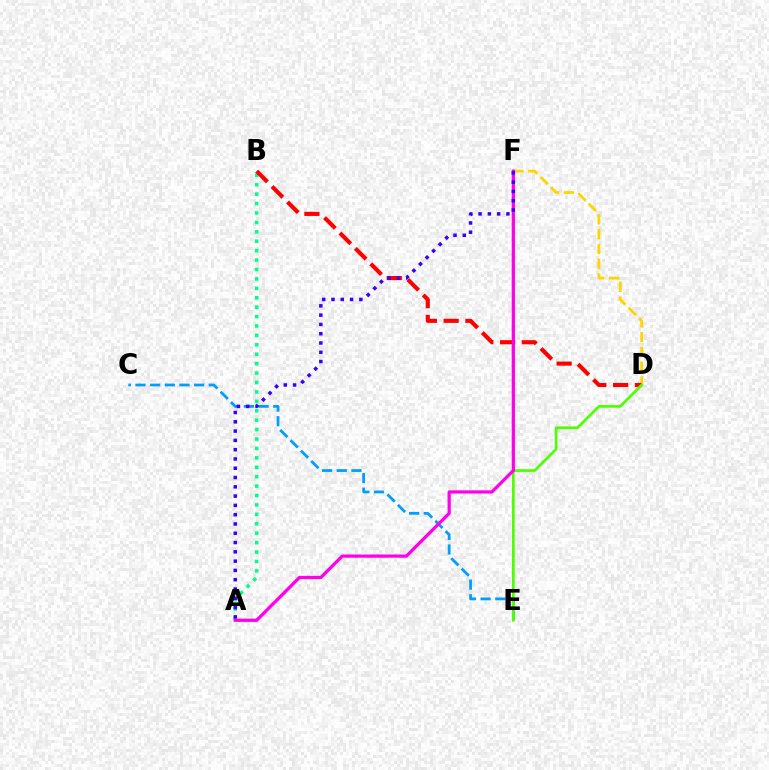{('C', 'E'): [{'color': '#009eff', 'line_style': 'dashed', 'thickness': 1.99}], ('D', 'F'): [{'color': '#ffd500', 'line_style': 'dashed', 'thickness': 2.01}], ('A', 'B'): [{'color': '#00ff86', 'line_style': 'dotted', 'thickness': 2.56}], ('B', 'D'): [{'color': '#ff0000', 'line_style': 'dashed', 'thickness': 2.96}], ('D', 'E'): [{'color': '#4fff00', 'line_style': 'solid', 'thickness': 1.94}], ('A', 'F'): [{'color': '#ff00ed', 'line_style': 'solid', 'thickness': 2.34}, {'color': '#3700ff', 'line_style': 'dotted', 'thickness': 2.52}]}